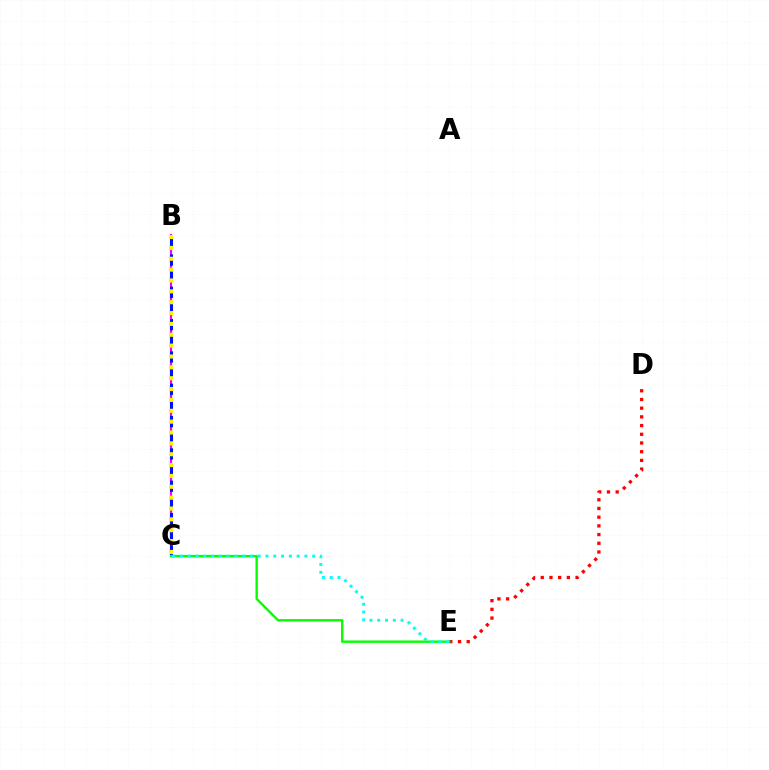{('D', 'E'): [{'color': '#ff0000', 'line_style': 'dotted', 'thickness': 2.36}], ('B', 'C'): [{'color': '#ee00ff', 'line_style': 'solid', 'thickness': 1.56}, {'color': '#0010ff', 'line_style': 'dashed', 'thickness': 2.19}, {'color': '#fcf500', 'line_style': 'dotted', 'thickness': 2.95}], ('C', 'E'): [{'color': '#08ff00', 'line_style': 'solid', 'thickness': 1.73}, {'color': '#00fff6', 'line_style': 'dotted', 'thickness': 2.11}]}